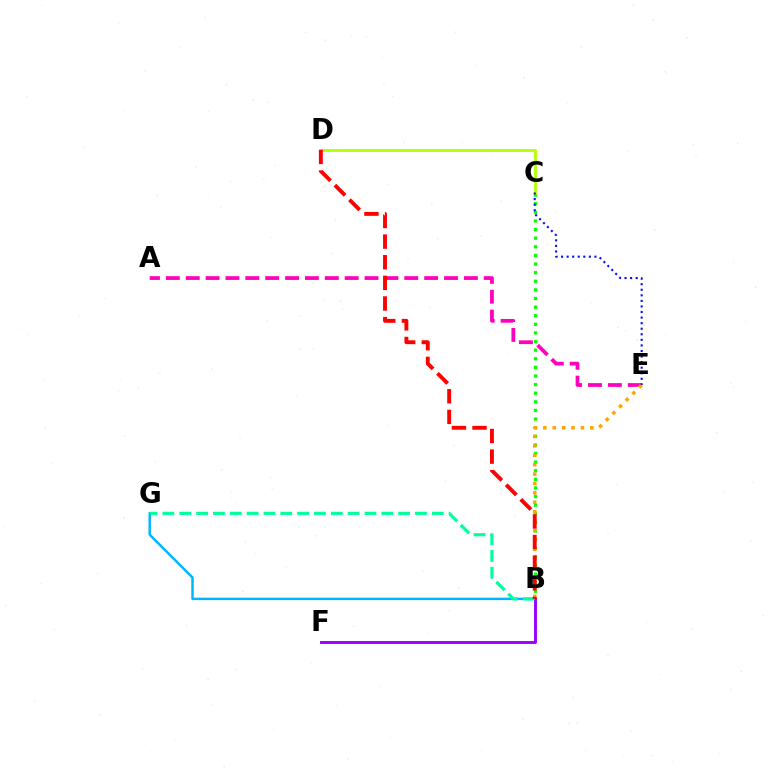{('B', 'G'): [{'color': '#00b5ff', 'line_style': 'solid', 'thickness': 1.76}, {'color': '#00ff9d', 'line_style': 'dashed', 'thickness': 2.29}], ('A', 'E'): [{'color': '#ff00bd', 'line_style': 'dashed', 'thickness': 2.7}], ('B', 'C'): [{'color': '#08ff00', 'line_style': 'dotted', 'thickness': 2.34}], ('B', 'E'): [{'color': '#ffa500', 'line_style': 'dotted', 'thickness': 2.55}], ('C', 'D'): [{'color': '#b3ff00', 'line_style': 'solid', 'thickness': 2.02}], ('B', 'F'): [{'color': '#9b00ff', 'line_style': 'solid', 'thickness': 2.09}], ('B', 'D'): [{'color': '#ff0000', 'line_style': 'dashed', 'thickness': 2.8}], ('C', 'E'): [{'color': '#0010ff', 'line_style': 'dotted', 'thickness': 1.51}]}